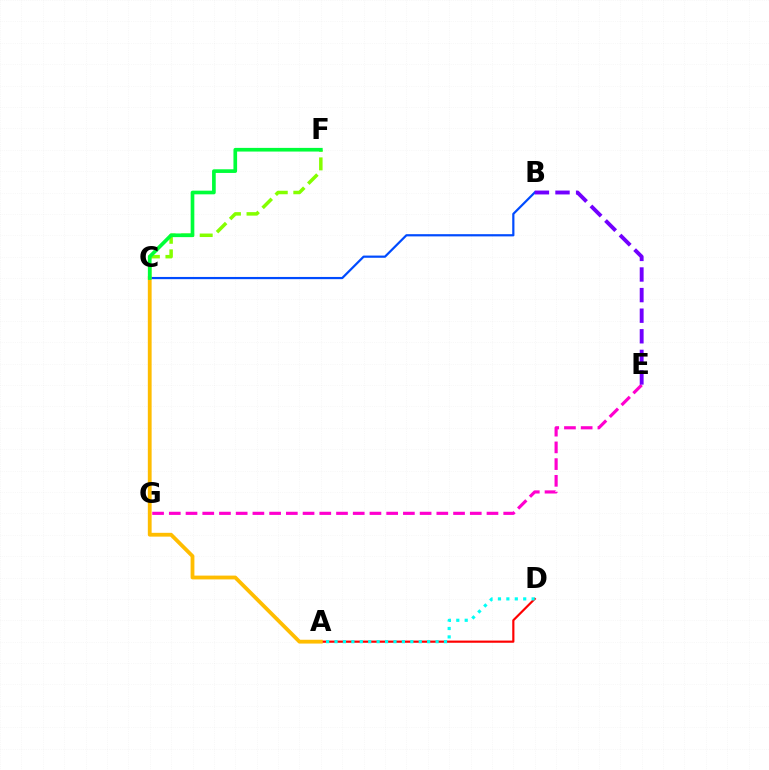{('E', 'G'): [{'color': '#ff00cf', 'line_style': 'dashed', 'thickness': 2.27}], ('C', 'F'): [{'color': '#84ff00', 'line_style': 'dashed', 'thickness': 2.52}, {'color': '#00ff39', 'line_style': 'solid', 'thickness': 2.64}], ('B', 'C'): [{'color': '#004bff', 'line_style': 'solid', 'thickness': 1.59}], ('A', 'D'): [{'color': '#ff0000', 'line_style': 'solid', 'thickness': 1.57}, {'color': '#00fff6', 'line_style': 'dotted', 'thickness': 2.29}], ('B', 'E'): [{'color': '#7200ff', 'line_style': 'dashed', 'thickness': 2.8}], ('A', 'C'): [{'color': '#ffbd00', 'line_style': 'solid', 'thickness': 2.74}]}